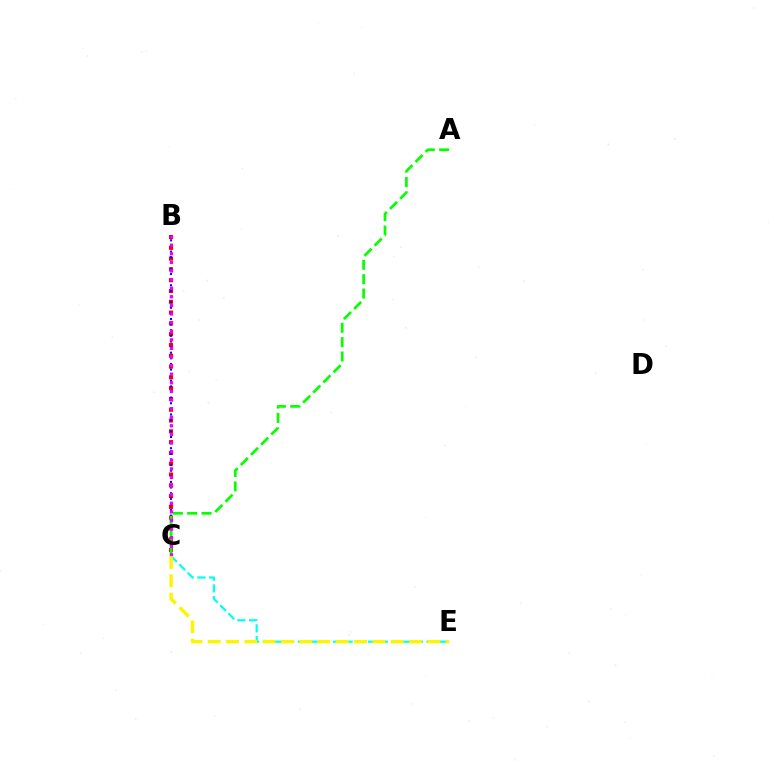{('B', 'C'): [{'color': '#ff0000', 'line_style': 'dotted', 'thickness': 2.93}, {'color': '#0010ff', 'line_style': 'dotted', 'thickness': 1.53}, {'color': '#ee00ff', 'line_style': 'dotted', 'thickness': 2.34}], ('A', 'C'): [{'color': '#08ff00', 'line_style': 'dashed', 'thickness': 1.95}], ('C', 'E'): [{'color': '#00fff6', 'line_style': 'dashed', 'thickness': 1.59}, {'color': '#fcf500', 'line_style': 'dashed', 'thickness': 2.49}]}